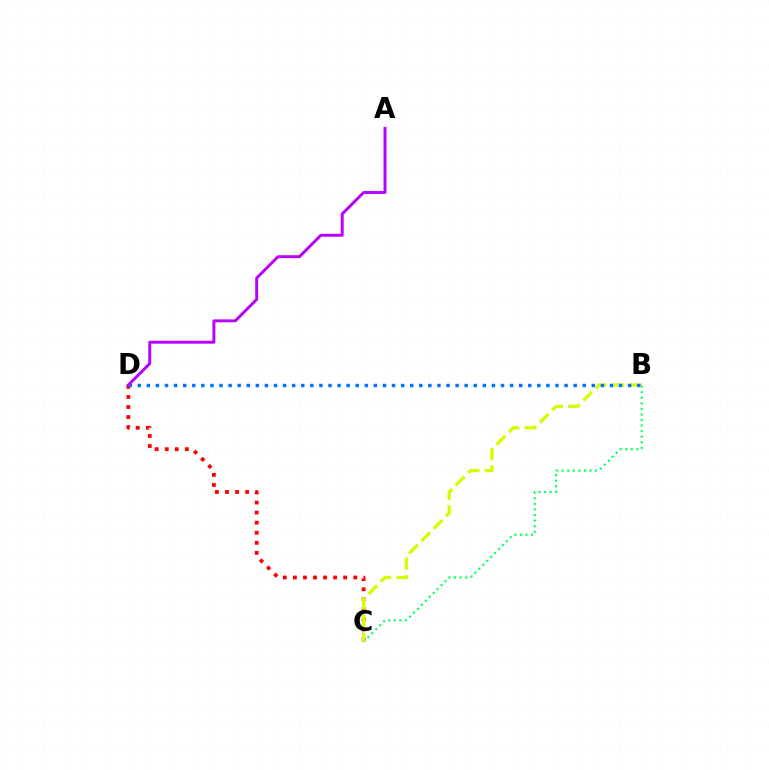{('C', 'D'): [{'color': '#ff0000', 'line_style': 'dotted', 'thickness': 2.73}], ('B', 'C'): [{'color': '#00ff5c', 'line_style': 'dotted', 'thickness': 1.51}, {'color': '#d1ff00', 'line_style': 'dashed', 'thickness': 2.38}], ('B', 'D'): [{'color': '#0074ff', 'line_style': 'dotted', 'thickness': 2.47}], ('A', 'D'): [{'color': '#b900ff', 'line_style': 'solid', 'thickness': 2.11}]}